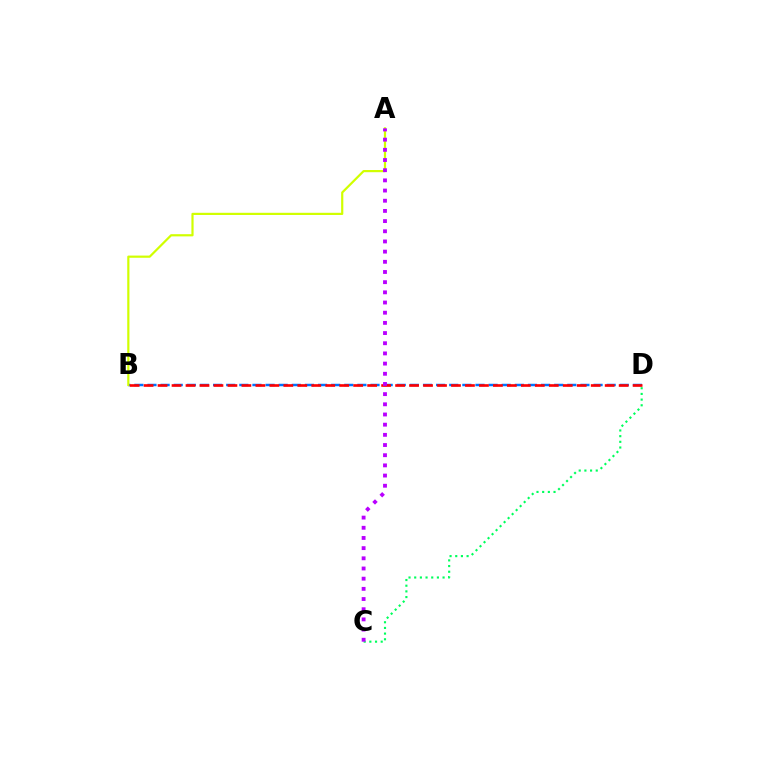{('C', 'D'): [{'color': '#00ff5c', 'line_style': 'dotted', 'thickness': 1.54}], ('B', 'D'): [{'color': '#0074ff', 'line_style': 'dashed', 'thickness': 1.78}, {'color': '#ff0000', 'line_style': 'dashed', 'thickness': 1.9}], ('A', 'B'): [{'color': '#d1ff00', 'line_style': 'solid', 'thickness': 1.58}], ('A', 'C'): [{'color': '#b900ff', 'line_style': 'dotted', 'thickness': 2.77}]}